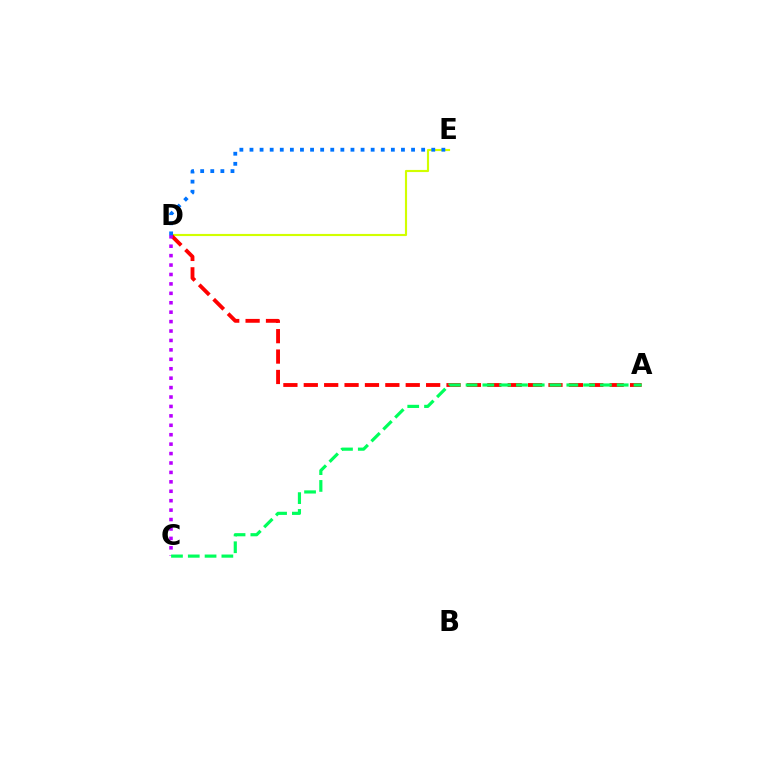{('D', 'E'): [{'color': '#d1ff00', 'line_style': 'solid', 'thickness': 1.54}, {'color': '#0074ff', 'line_style': 'dotted', 'thickness': 2.74}], ('A', 'D'): [{'color': '#ff0000', 'line_style': 'dashed', 'thickness': 2.77}], ('C', 'D'): [{'color': '#b900ff', 'line_style': 'dotted', 'thickness': 2.56}], ('A', 'C'): [{'color': '#00ff5c', 'line_style': 'dashed', 'thickness': 2.28}]}